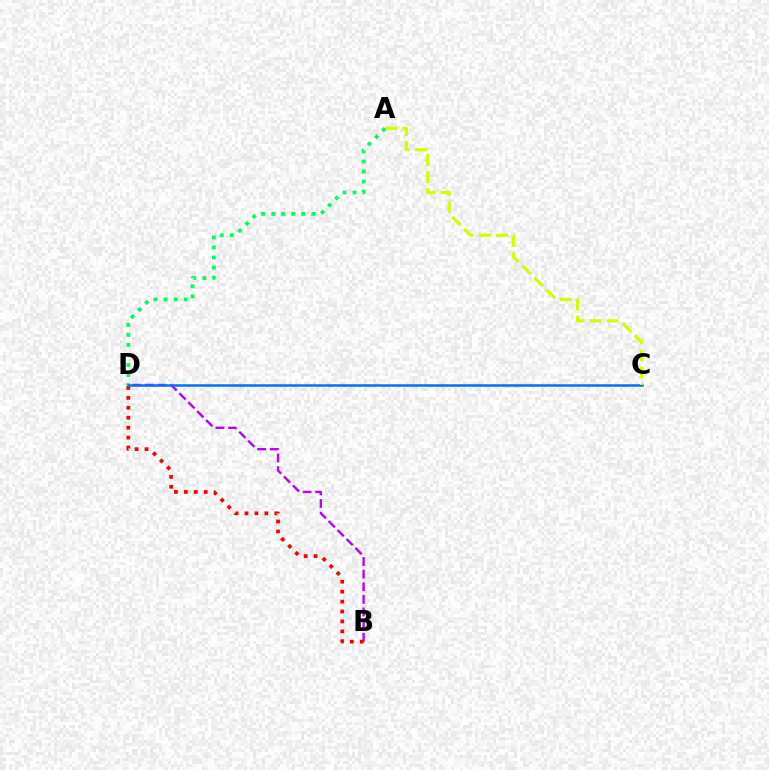{('A', 'D'): [{'color': '#00ff5c', 'line_style': 'dotted', 'thickness': 2.73}], ('B', 'D'): [{'color': '#b900ff', 'line_style': 'dashed', 'thickness': 1.72}, {'color': '#ff0000', 'line_style': 'dotted', 'thickness': 2.7}], ('C', 'D'): [{'color': '#0074ff', 'line_style': 'solid', 'thickness': 1.82}], ('A', 'C'): [{'color': '#d1ff00', 'line_style': 'dashed', 'thickness': 2.32}]}